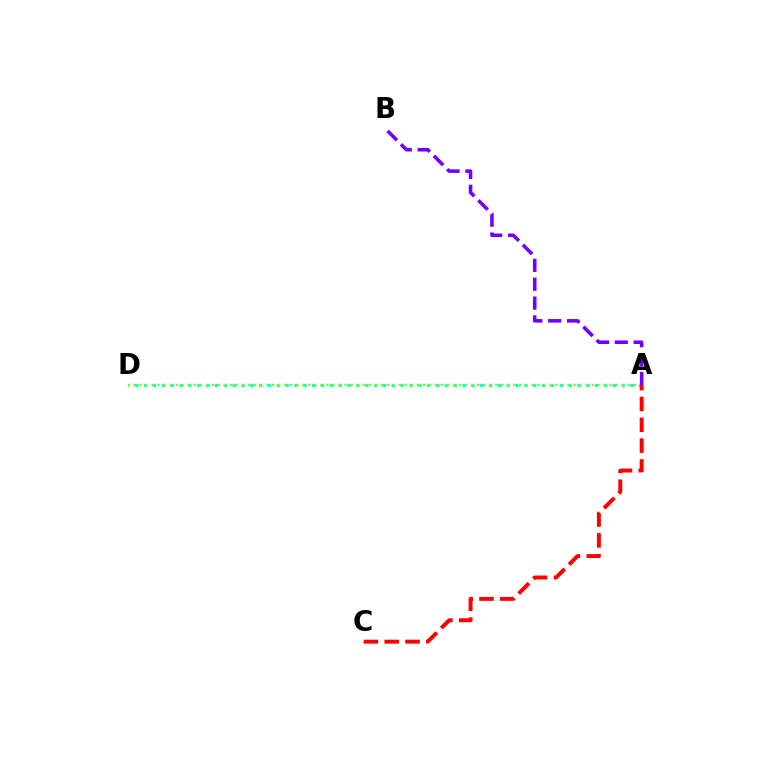{('A', 'D'): [{'color': '#00fff6', 'line_style': 'dotted', 'thickness': 2.4}, {'color': '#84ff00', 'line_style': 'dotted', 'thickness': 1.64}], ('A', 'C'): [{'color': '#ff0000', 'line_style': 'dashed', 'thickness': 2.83}], ('A', 'B'): [{'color': '#7200ff', 'line_style': 'dashed', 'thickness': 2.56}]}